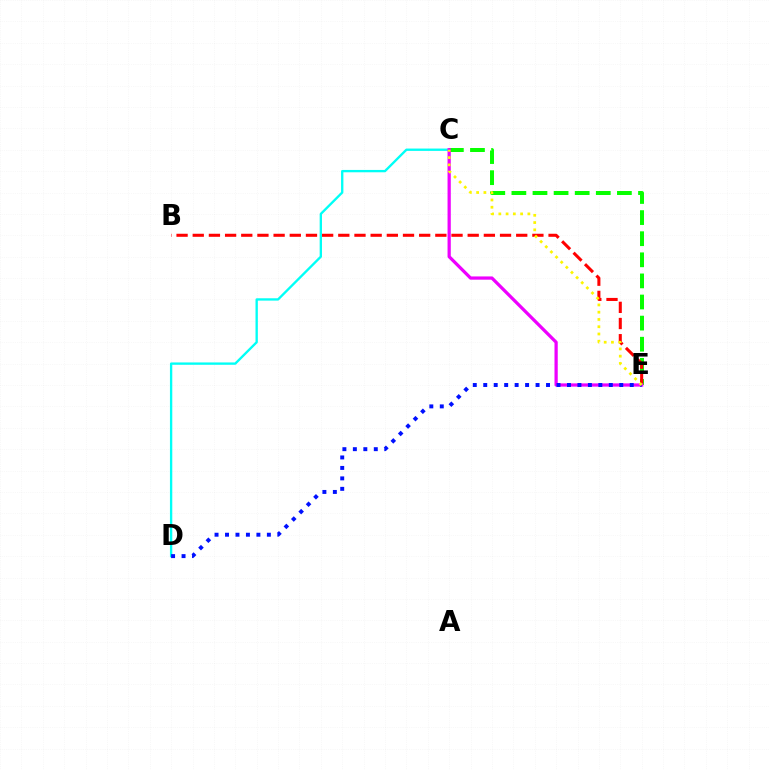{('C', 'D'): [{'color': '#00fff6', 'line_style': 'solid', 'thickness': 1.69}], ('C', 'E'): [{'color': '#08ff00', 'line_style': 'dashed', 'thickness': 2.87}, {'color': '#ee00ff', 'line_style': 'solid', 'thickness': 2.34}, {'color': '#fcf500', 'line_style': 'dotted', 'thickness': 1.97}], ('B', 'E'): [{'color': '#ff0000', 'line_style': 'dashed', 'thickness': 2.2}], ('D', 'E'): [{'color': '#0010ff', 'line_style': 'dotted', 'thickness': 2.84}]}